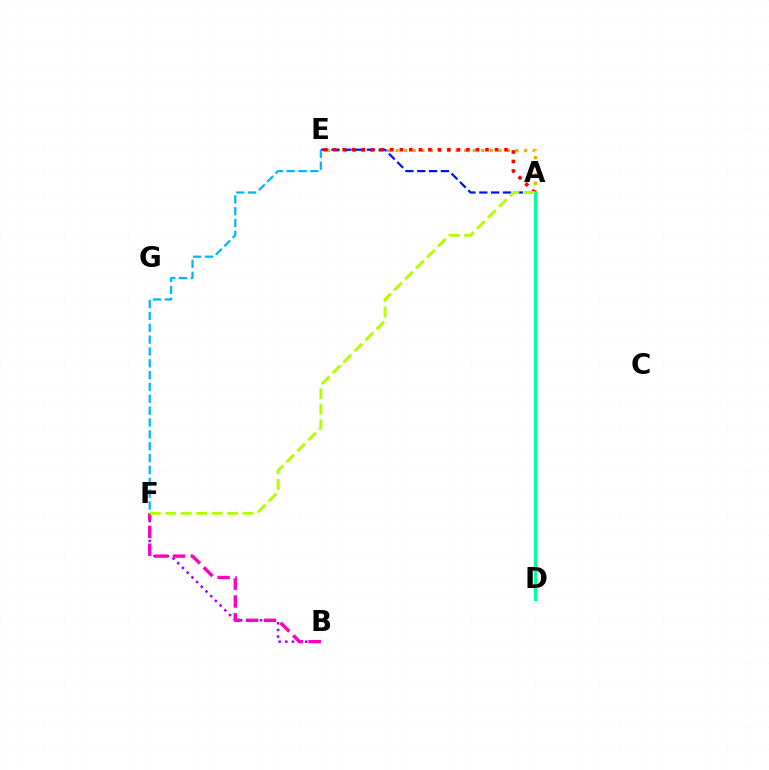{('B', 'F'): [{'color': '#9b00ff', 'line_style': 'dotted', 'thickness': 1.81}, {'color': '#ff00bd', 'line_style': 'dashed', 'thickness': 2.42}], ('A', 'E'): [{'color': '#ffa500', 'line_style': 'dotted', 'thickness': 2.33}, {'color': '#0010ff', 'line_style': 'dashed', 'thickness': 1.61}, {'color': '#ff0000', 'line_style': 'dotted', 'thickness': 2.59}], ('A', 'D'): [{'color': '#08ff00', 'line_style': 'solid', 'thickness': 2.19}, {'color': '#00ff9d', 'line_style': 'solid', 'thickness': 2.26}], ('E', 'F'): [{'color': '#00b5ff', 'line_style': 'dashed', 'thickness': 1.61}], ('A', 'F'): [{'color': '#b3ff00', 'line_style': 'dashed', 'thickness': 2.1}]}